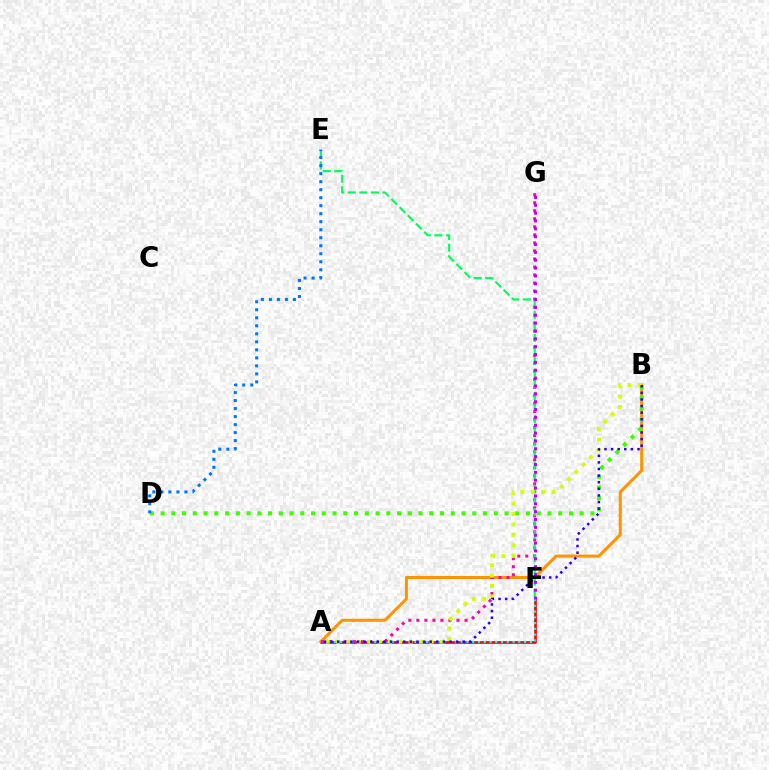{('A', 'F'): [{'color': '#ff0000', 'line_style': 'solid', 'thickness': 1.94}, {'color': '#00fff6', 'line_style': 'dotted', 'thickness': 1.56}], ('A', 'B'): [{'color': '#ff9400', 'line_style': 'solid', 'thickness': 2.18}, {'color': '#d1ff00', 'line_style': 'dotted', 'thickness': 2.82}, {'color': '#2500ff', 'line_style': 'dotted', 'thickness': 1.8}], ('B', 'D'): [{'color': '#3dff00', 'line_style': 'dotted', 'thickness': 2.92}], ('A', 'G'): [{'color': '#ff00ac', 'line_style': 'dotted', 'thickness': 2.18}], ('E', 'F'): [{'color': '#00ff5c', 'line_style': 'dashed', 'thickness': 1.58}], ('D', 'E'): [{'color': '#0074ff', 'line_style': 'dotted', 'thickness': 2.18}], ('F', 'G'): [{'color': '#b900ff', 'line_style': 'dotted', 'thickness': 2.13}]}